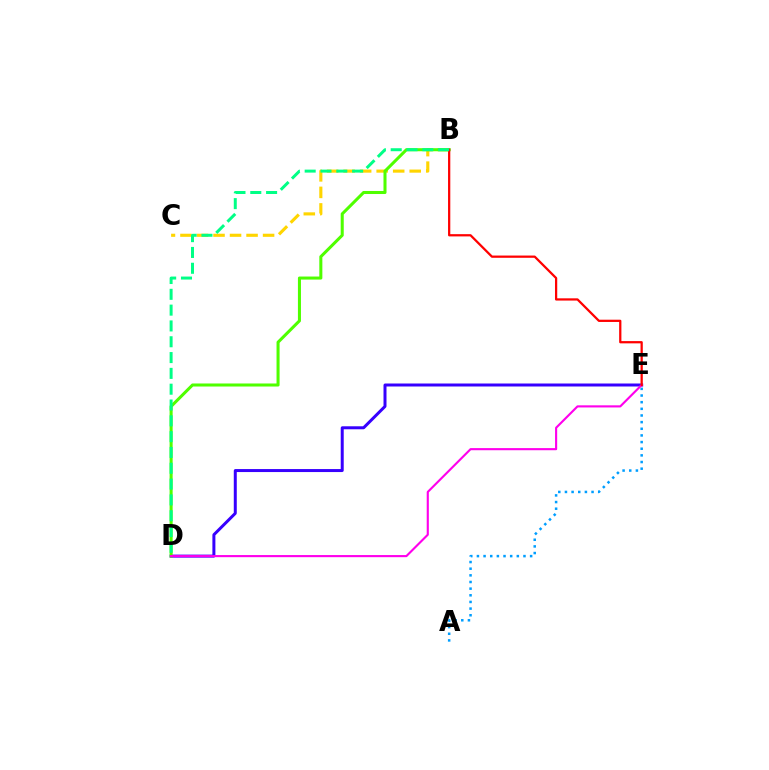{('D', 'E'): [{'color': '#3700ff', 'line_style': 'solid', 'thickness': 2.16}, {'color': '#ff00ed', 'line_style': 'solid', 'thickness': 1.53}], ('B', 'C'): [{'color': '#ffd500', 'line_style': 'dashed', 'thickness': 2.24}], ('B', 'D'): [{'color': '#4fff00', 'line_style': 'solid', 'thickness': 2.19}, {'color': '#00ff86', 'line_style': 'dashed', 'thickness': 2.15}], ('A', 'E'): [{'color': '#009eff', 'line_style': 'dotted', 'thickness': 1.81}], ('B', 'E'): [{'color': '#ff0000', 'line_style': 'solid', 'thickness': 1.62}]}